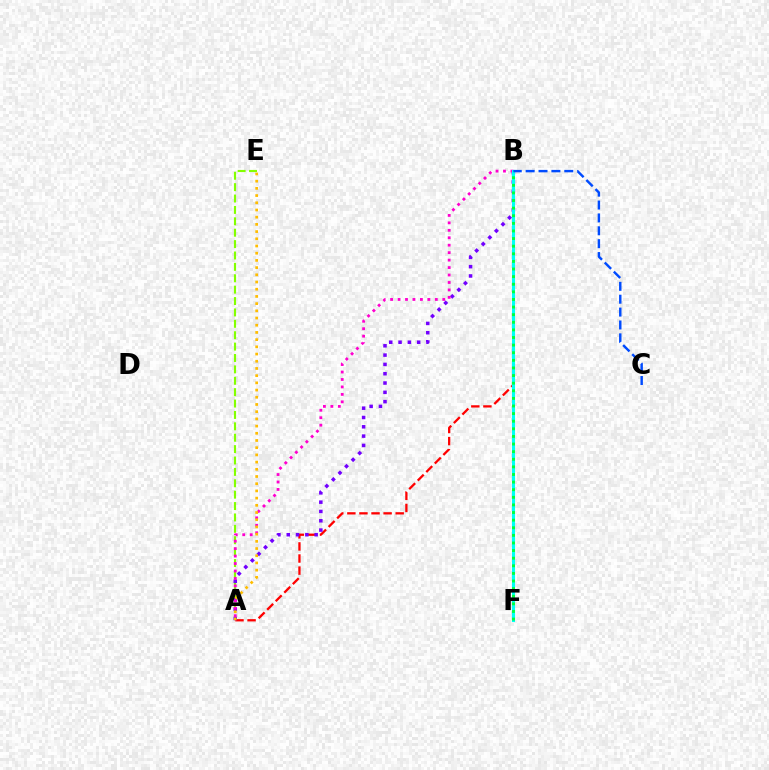{('A', 'E'): [{'color': '#84ff00', 'line_style': 'dashed', 'thickness': 1.55}, {'color': '#ffbd00', 'line_style': 'dotted', 'thickness': 1.96}], ('A', 'B'): [{'color': '#ff0000', 'line_style': 'dashed', 'thickness': 1.64}, {'color': '#7200ff', 'line_style': 'dotted', 'thickness': 2.53}, {'color': '#ff00cf', 'line_style': 'dotted', 'thickness': 2.03}], ('B', 'F'): [{'color': '#00fff6', 'line_style': 'solid', 'thickness': 2.22}, {'color': '#00ff39', 'line_style': 'dotted', 'thickness': 2.07}], ('B', 'C'): [{'color': '#004bff', 'line_style': 'dashed', 'thickness': 1.75}]}